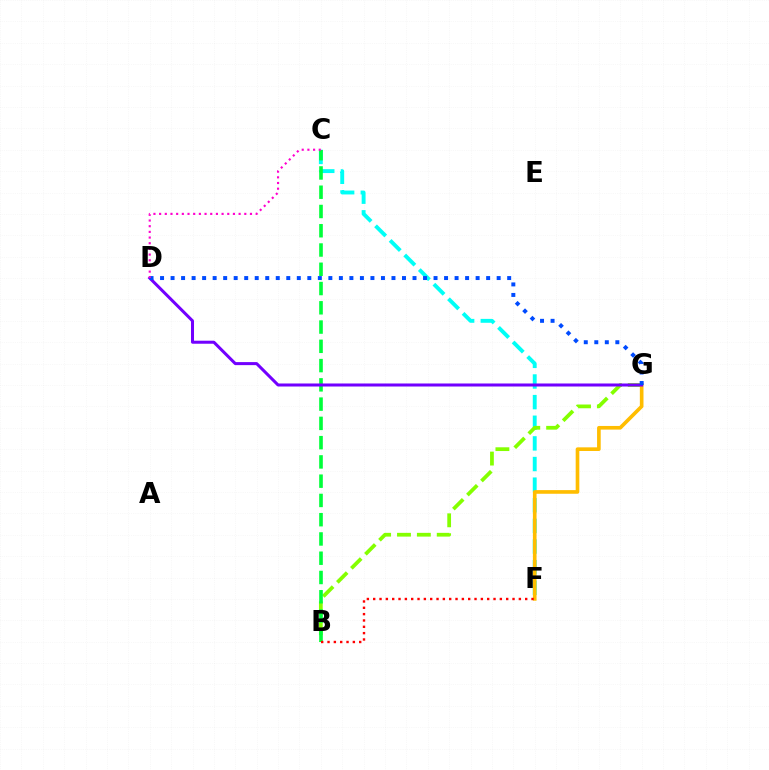{('C', 'F'): [{'color': '#00fff6', 'line_style': 'dashed', 'thickness': 2.8}], ('B', 'G'): [{'color': '#84ff00', 'line_style': 'dashed', 'thickness': 2.7}], ('B', 'C'): [{'color': '#00ff39', 'line_style': 'dashed', 'thickness': 2.62}], ('F', 'G'): [{'color': '#ffbd00', 'line_style': 'solid', 'thickness': 2.62}], ('D', 'G'): [{'color': '#7200ff', 'line_style': 'solid', 'thickness': 2.18}, {'color': '#004bff', 'line_style': 'dotted', 'thickness': 2.86}], ('B', 'F'): [{'color': '#ff0000', 'line_style': 'dotted', 'thickness': 1.72}], ('C', 'D'): [{'color': '#ff00cf', 'line_style': 'dotted', 'thickness': 1.54}]}